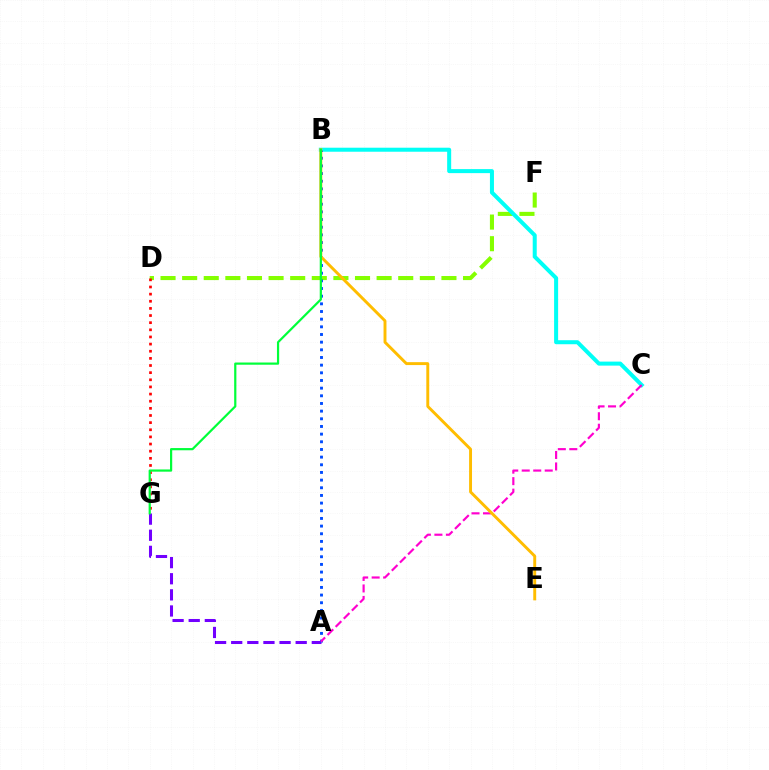{('A', 'G'): [{'color': '#7200ff', 'line_style': 'dashed', 'thickness': 2.19}], ('D', 'F'): [{'color': '#84ff00', 'line_style': 'dashed', 'thickness': 2.94}], ('B', 'C'): [{'color': '#00fff6', 'line_style': 'solid', 'thickness': 2.89}], ('D', 'G'): [{'color': '#ff0000', 'line_style': 'dotted', 'thickness': 1.94}], ('A', 'B'): [{'color': '#004bff', 'line_style': 'dotted', 'thickness': 2.08}], ('A', 'C'): [{'color': '#ff00cf', 'line_style': 'dashed', 'thickness': 1.56}], ('B', 'E'): [{'color': '#ffbd00', 'line_style': 'solid', 'thickness': 2.1}], ('B', 'G'): [{'color': '#00ff39', 'line_style': 'solid', 'thickness': 1.59}]}